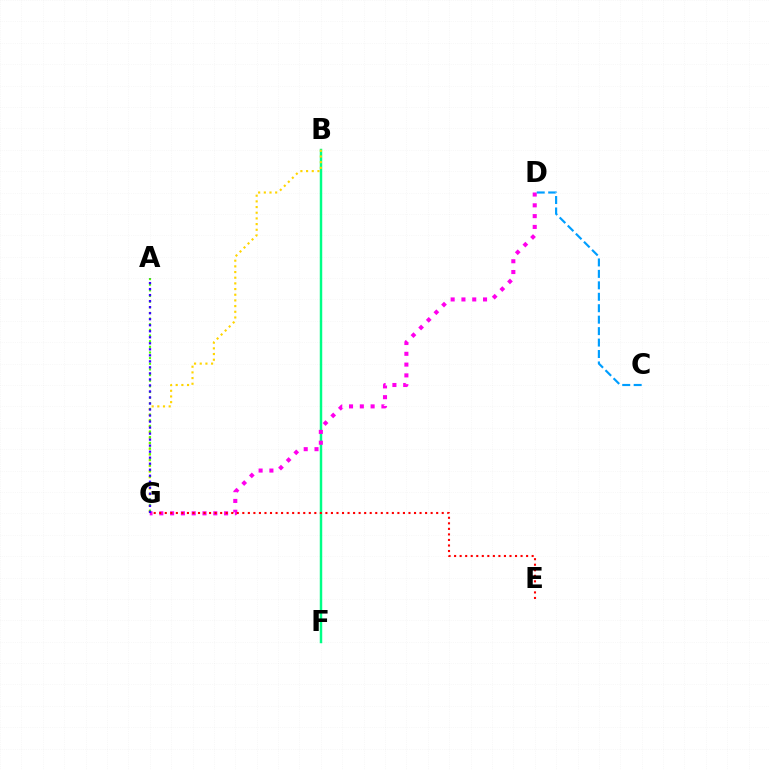{('B', 'F'): [{'color': '#00ff86', 'line_style': 'solid', 'thickness': 1.77}], ('B', 'G'): [{'color': '#ffd500', 'line_style': 'dotted', 'thickness': 1.54}], ('D', 'G'): [{'color': '#ff00ed', 'line_style': 'dotted', 'thickness': 2.93}], ('A', 'G'): [{'color': '#4fff00', 'line_style': 'dotted', 'thickness': 1.53}, {'color': '#3700ff', 'line_style': 'dotted', 'thickness': 1.64}], ('C', 'D'): [{'color': '#009eff', 'line_style': 'dashed', 'thickness': 1.56}], ('E', 'G'): [{'color': '#ff0000', 'line_style': 'dotted', 'thickness': 1.5}]}